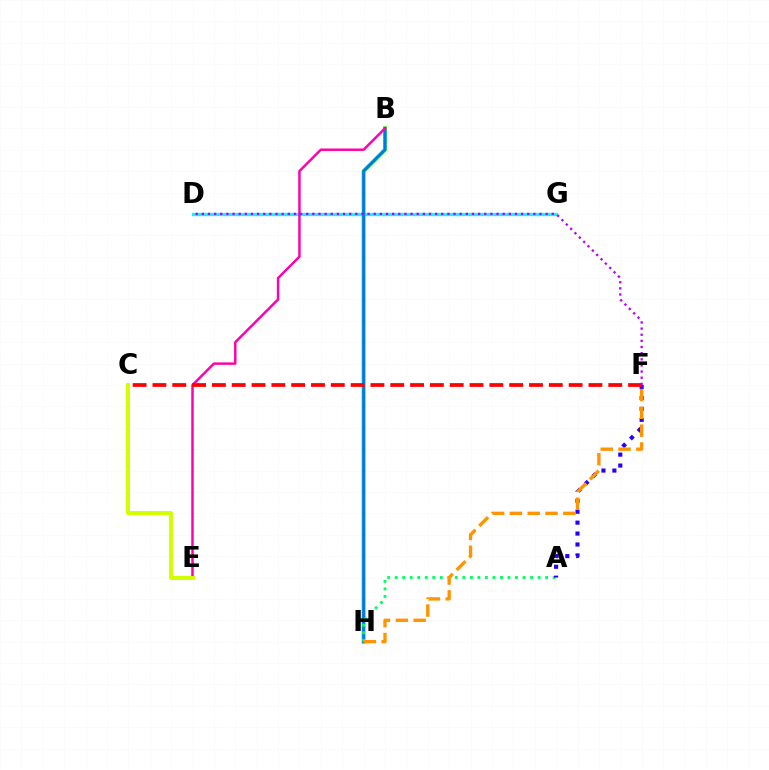{('D', 'G'): [{'color': '#00fff6', 'line_style': 'solid', 'thickness': 2.34}], ('B', 'H'): [{'color': '#3dff00', 'line_style': 'solid', 'thickness': 2.91}, {'color': '#0074ff', 'line_style': 'solid', 'thickness': 2.06}], ('B', 'E'): [{'color': '#ff00ac', 'line_style': 'solid', 'thickness': 1.77}], ('A', 'H'): [{'color': '#00ff5c', 'line_style': 'dotted', 'thickness': 2.04}], ('A', 'F'): [{'color': '#2500ff', 'line_style': 'dotted', 'thickness': 2.97}], ('C', 'F'): [{'color': '#ff0000', 'line_style': 'dashed', 'thickness': 2.69}], ('F', 'H'): [{'color': '#ff9400', 'line_style': 'dashed', 'thickness': 2.42}], ('C', 'E'): [{'color': '#d1ff00', 'line_style': 'solid', 'thickness': 2.84}], ('D', 'F'): [{'color': '#b900ff', 'line_style': 'dotted', 'thickness': 1.67}]}